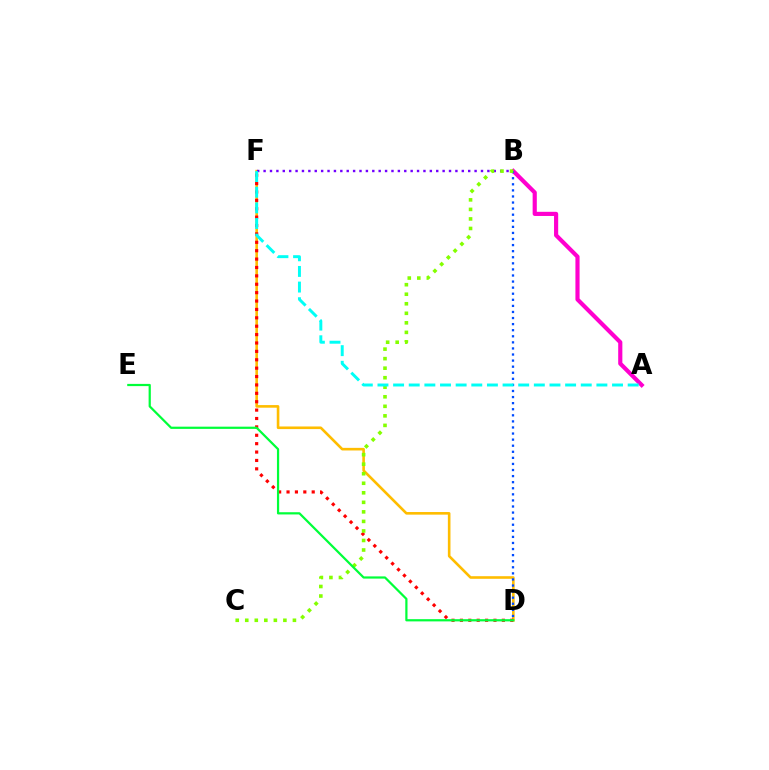{('A', 'B'): [{'color': '#ff00cf', 'line_style': 'solid', 'thickness': 2.99}], ('D', 'F'): [{'color': '#ffbd00', 'line_style': 'solid', 'thickness': 1.88}, {'color': '#ff0000', 'line_style': 'dotted', 'thickness': 2.28}], ('B', 'D'): [{'color': '#004bff', 'line_style': 'dotted', 'thickness': 1.65}], ('B', 'F'): [{'color': '#7200ff', 'line_style': 'dotted', 'thickness': 1.74}], ('B', 'C'): [{'color': '#84ff00', 'line_style': 'dotted', 'thickness': 2.59}], ('D', 'E'): [{'color': '#00ff39', 'line_style': 'solid', 'thickness': 1.6}], ('A', 'F'): [{'color': '#00fff6', 'line_style': 'dashed', 'thickness': 2.12}]}